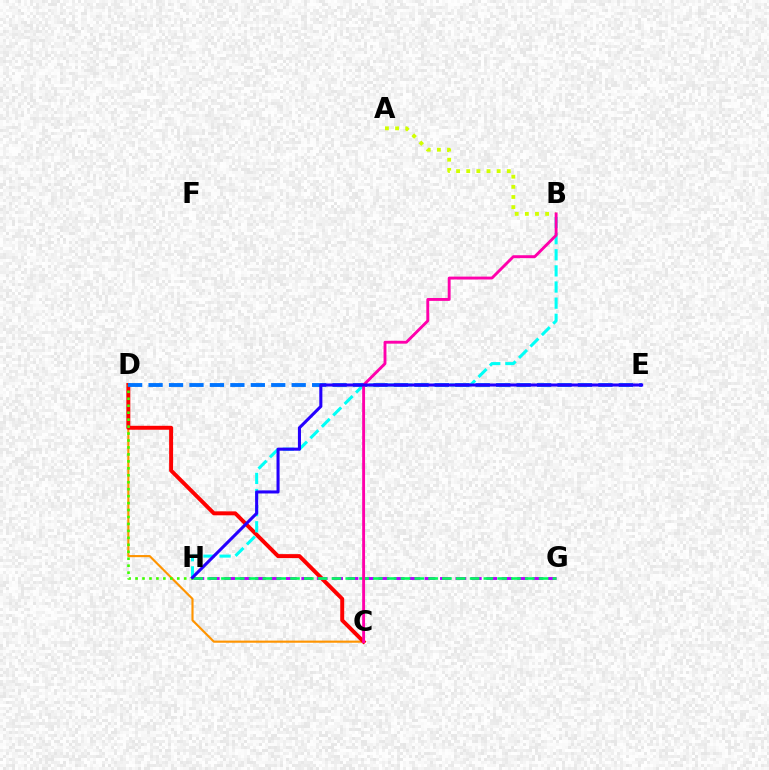{('C', 'D'): [{'color': '#ff9400', 'line_style': 'solid', 'thickness': 1.54}, {'color': '#ff0000', 'line_style': 'solid', 'thickness': 2.85}], ('A', 'B'): [{'color': '#d1ff00', 'line_style': 'dotted', 'thickness': 2.76}], ('G', 'H'): [{'color': '#b900ff', 'line_style': 'dashed', 'thickness': 2.09}, {'color': '#00ff5c', 'line_style': 'dashed', 'thickness': 1.88}], ('D', 'H'): [{'color': '#3dff00', 'line_style': 'dotted', 'thickness': 1.89}], ('B', 'H'): [{'color': '#00fff6', 'line_style': 'dashed', 'thickness': 2.19}], ('D', 'E'): [{'color': '#0074ff', 'line_style': 'dashed', 'thickness': 2.78}], ('B', 'C'): [{'color': '#ff00ac', 'line_style': 'solid', 'thickness': 2.08}], ('E', 'H'): [{'color': '#2500ff', 'line_style': 'solid', 'thickness': 2.21}]}